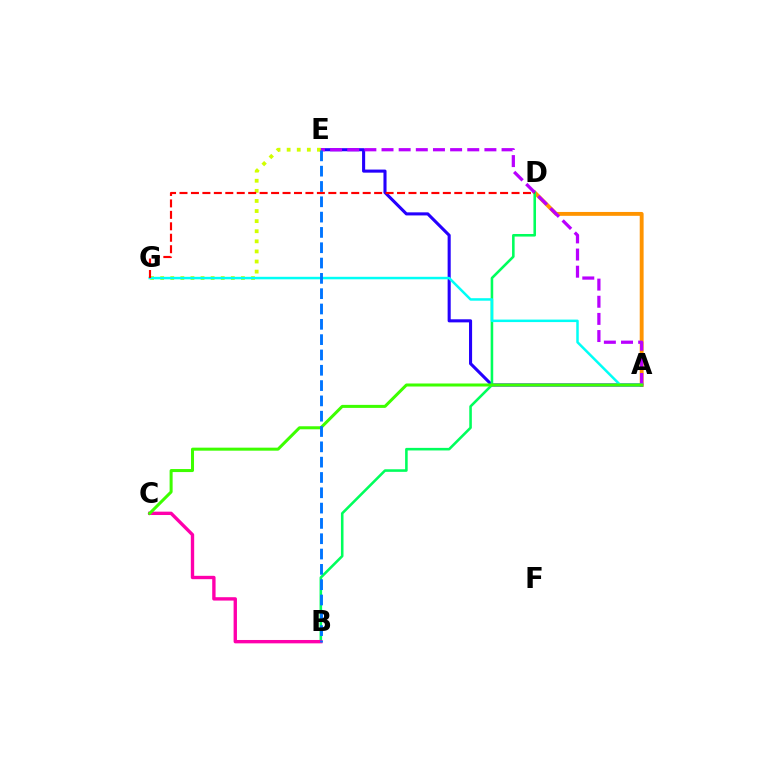{('A', 'D'): [{'color': '#ff9400', 'line_style': 'solid', 'thickness': 2.79}], ('A', 'E'): [{'color': '#2500ff', 'line_style': 'solid', 'thickness': 2.22}, {'color': '#b900ff', 'line_style': 'dashed', 'thickness': 2.33}], ('B', 'D'): [{'color': '#00ff5c', 'line_style': 'solid', 'thickness': 1.85}], ('E', 'G'): [{'color': '#d1ff00', 'line_style': 'dotted', 'thickness': 2.74}], ('A', 'G'): [{'color': '#00fff6', 'line_style': 'solid', 'thickness': 1.8}], ('B', 'C'): [{'color': '#ff00ac', 'line_style': 'solid', 'thickness': 2.42}], ('A', 'C'): [{'color': '#3dff00', 'line_style': 'solid', 'thickness': 2.18}], ('D', 'G'): [{'color': '#ff0000', 'line_style': 'dashed', 'thickness': 1.56}], ('B', 'E'): [{'color': '#0074ff', 'line_style': 'dashed', 'thickness': 2.08}]}